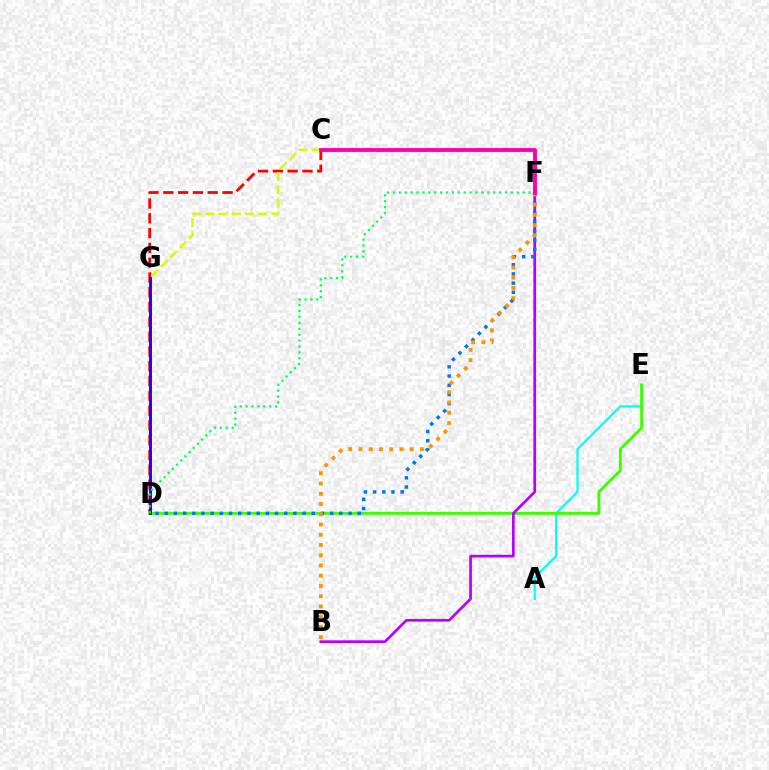{('A', 'E'): [{'color': '#00fff6', 'line_style': 'solid', 'thickness': 1.58}], ('C', 'D'): [{'color': '#ff0000', 'line_style': 'dashed', 'thickness': 2.01}], ('D', 'E'): [{'color': '#3dff00', 'line_style': 'solid', 'thickness': 2.09}], ('D', 'G'): [{'color': '#2500ff', 'line_style': 'solid', 'thickness': 2.11}], ('B', 'F'): [{'color': '#b900ff', 'line_style': 'solid', 'thickness': 1.94}, {'color': '#ff9400', 'line_style': 'dotted', 'thickness': 2.78}], ('D', 'F'): [{'color': '#0074ff', 'line_style': 'dotted', 'thickness': 2.5}, {'color': '#00ff5c', 'line_style': 'dotted', 'thickness': 1.6}], ('C', 'G'): [{'color': '#d1ff00', 'line_style': 'dashed', 'thickness': 1.79}], ('C', 'F'): [{'color': '#ff00ac', 'line_style': 'solid', 'thickness': 2.78}]}